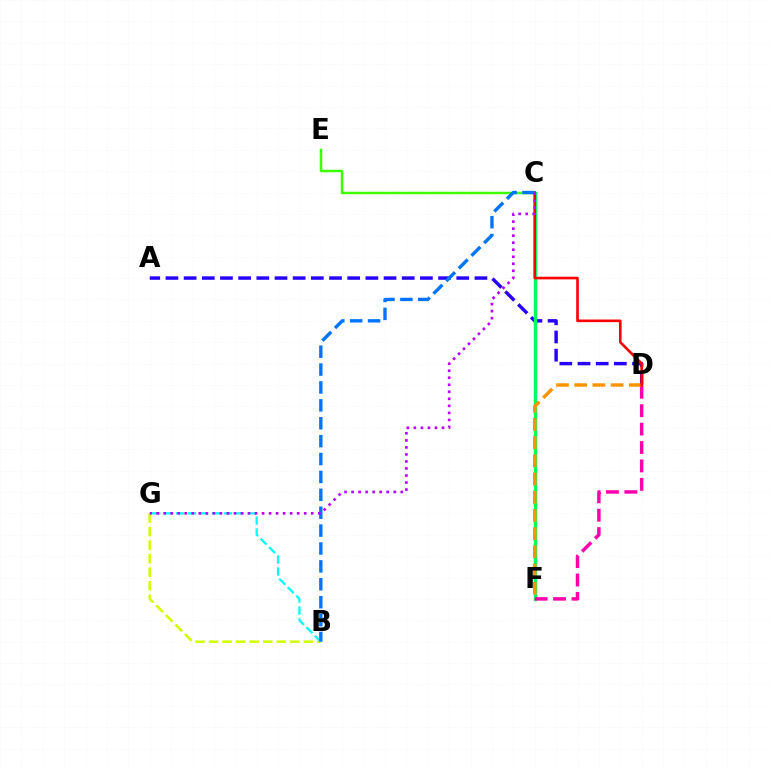{('B', 'G'): [{'color': '#d1ff00', 'line_style': 'dashed', 'thickness': 1.84}, {'color': '#00fff6', 'line_style': 'dashed', 'thickness': 1.63}], ('C', 'E'): [{'color': '#3dff00', 'line_style': 'solid', 'thickness': 1.78}], ('A', 'D'): [{'color': '#2500ff', 'line_style': 'dashed', 'thickness': 2.47}], ('C', 'F'): [{'color': '#00ff5c', 'line_style': 'solid', 'thickness': 2.44}], ('D', 'F'): [{'color': '#ff00ac', 'line_style': 'dashed', 'thickness': 2.5}, {'color': '#ff9400', 'line_style': 'dashed', 'thickness': 2.47}], ('C', 'D'): [{'color': '#ff0000', 'line_style': 'solid', 'thickness': 1.9}], ('B', 'C'): [{'color': '#0074ff', 'line_style': 'dashed', 'thickness': 2.43}], ('C', 'G'): [{'color': '#b900ff', 'line_style': 'dotted', 'thickness': 1.91}]}